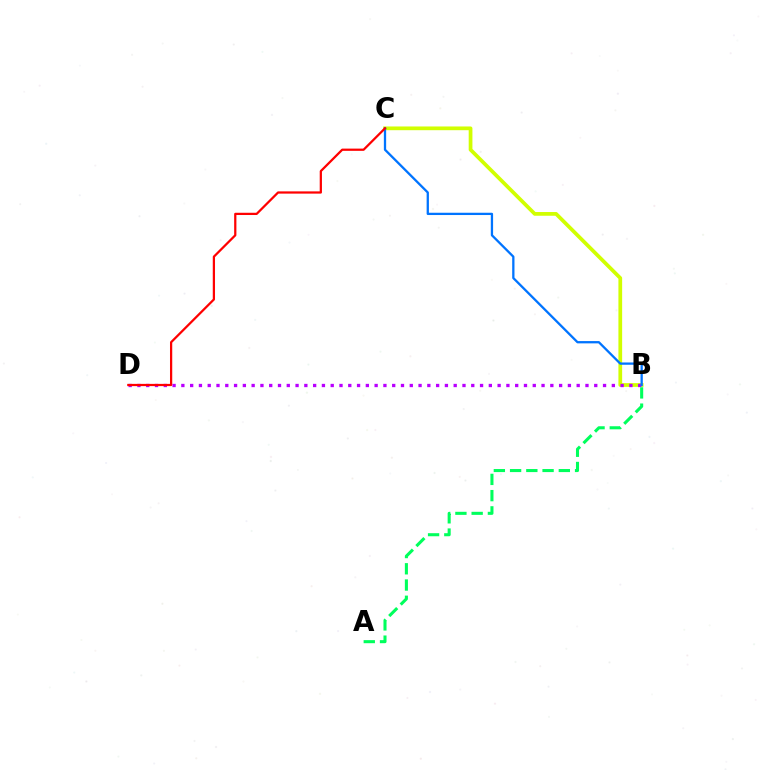{('B', 'C'): [{'color': '#d1ff00', 'line_style': 'solid', 'thickness': 2.69}, {'color': '#0074ff', 'line_style': 'solid', 'thickness': 1.65}], ('B', 'D'): [{'color': '#b900ff', 'line_style': 'dotted', 'thickness': 2.39}], ('A', 'B'): [{'color': '#00ff5c', 'line_style': 'dashed', 'thickness': 2.21}], ('C', 'D'): [{'color': '#ff0000', 'line_style': 'solid', 'thickness': 1.61}]}